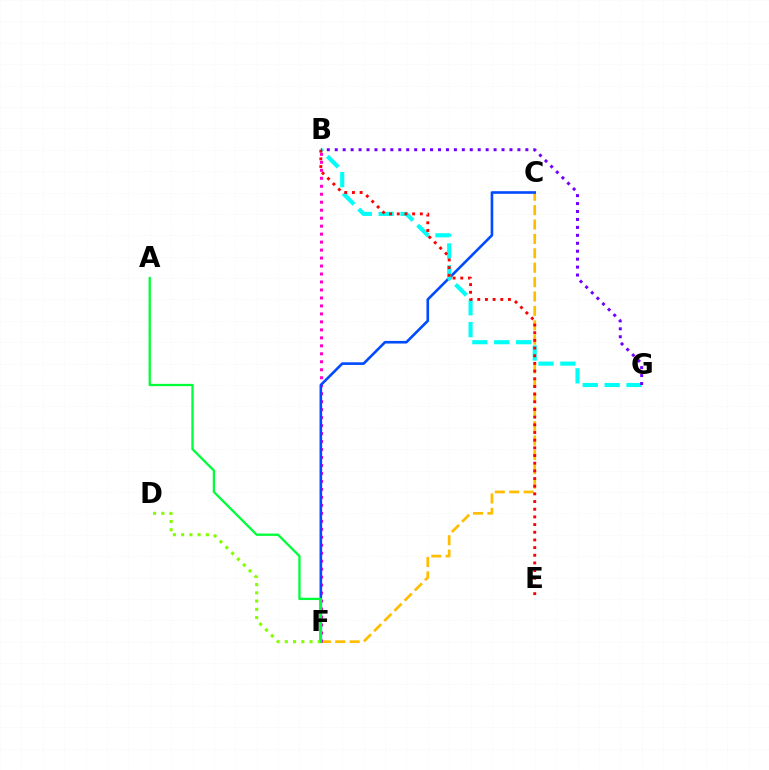{('C', 'F'): [{'color': '#ffbd00', 'line_style': 'dashed', 'thickness': 1.96}, {'color': '#004bff', 'line_style': 'solid', 'thickness': 1.89}], ('B', 'F'): [{'color': '#ff00cf', 'line_style': 'dotted', 'thickness': 2.17}], ('D', 'F'): [{'color': '#84ff00', 'line_style': 'dotted', 'thickness': 2.24}], ('B', 'G'): [{'color': '#00fff6', 'line_style': 'dashed', 'thickness': 2.97}, {'color': '#7200ff', 'line_style': 'dotted', 'thickness': 2.16}], ('B', 'E'): [{'color': '#ff0000', 'line_style': 'dotted', 'thickness': 2.09}], ('A', 'F'): [{'color': '#00ff39', 'line_style': 'solid', 'thickness': 1.67}]}